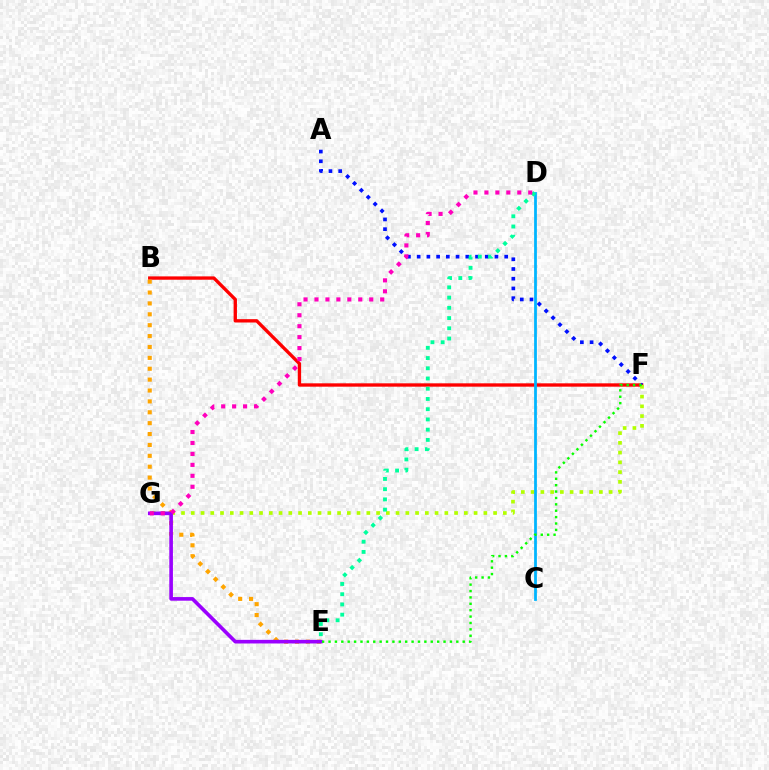{('B', 'F'): [{'color': '#ff0000', 'line_style': 'solid', 'thickness': 2.41}], ('F', 'G'): [{'color': '#b3ff00', 'line_style': 'dotted', 'thickness': 2.65}], ('A', 'F'): [{'color': '#0010ff', 'line_style': 'dotted', 'thickness': 2.64}], ('B', 'E'): [{'color': '#ffa500', 'line_style': 'dotted', 'thickness': 2.96}], ('E', 'G'): [{'color': '#9b00ff', 'line_style': 'solid', 'thickness': 2.61}], ('C', 'D'): [{'color': '#00b5ff', 'line_style': 'solid', 'thickness': 2.0}], ('D', 'E'): [{'color': '#00ff9d', 'line_style': 'dotted', 'thickness': 2.78}], ('E', 'F'): [{'color': '#08ff00', 'line_style': 'dotted', 'thickness': 1.74}], ('D', 'G'): [{'color': '#ff00bd', 'line_style': 'dotted', 'thickness': 2.97}]}